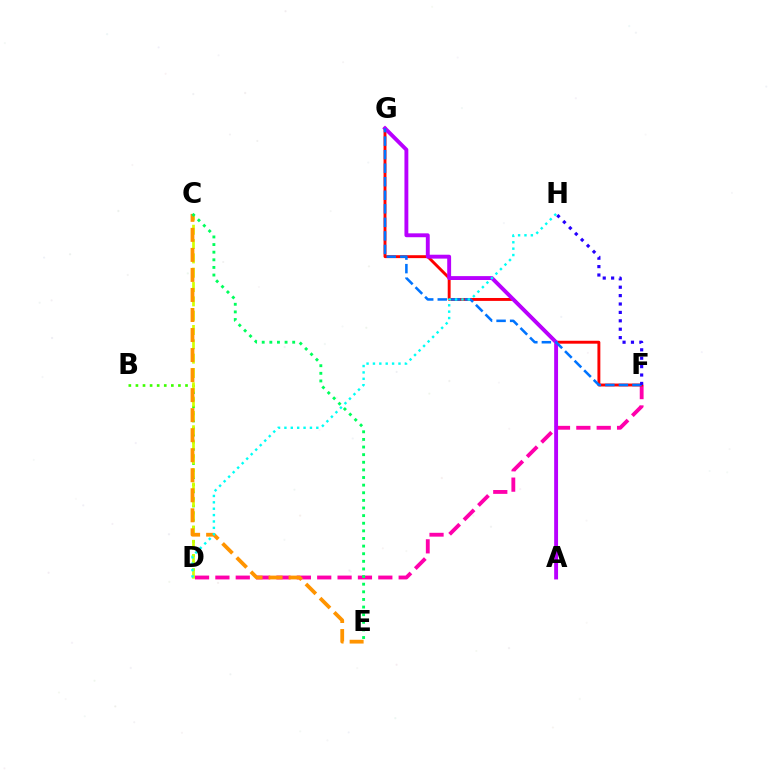{('B', 'D'): [{'color': '#3dff00', 'line_style': 'dotted', 'thickness': 1.92}], ('D', 'F'): [{'color': '#ff00ac', 'line_style': 'dashed', 'thickness': 2.77}], ('C', 'D'): [{'color': '#d1ff00', 'line_style': 'dashed', 'thickness': 1.95}], ('C', 'E'): [{'color': '#ff9400', 'line_style': 'dashed', 'thickness': 2.72}, {'color': '#00ff5c', 'line_style': 'dotted', 'thickness': 2.07}], ('F', 'G'): [{'color': '#ff0000', 'line_style': 'solid', 'thickness': 2.1}, {'color': '#0074ff', 'line_style': 'dashed', 'thickness': 1.84}], ('A', 'G'): [{'color': '#b900ff', 'line_style': 'solid', 'thickness': 2.8}], ('F', 'H'): [{'color': '#2500ff', 'line_style': 'dotted', 'thickness': 2.28}], ('D', 'H'): [{'color': '#00fff6', 'line_style': 'dotted', 'thickness': 1.73}]}